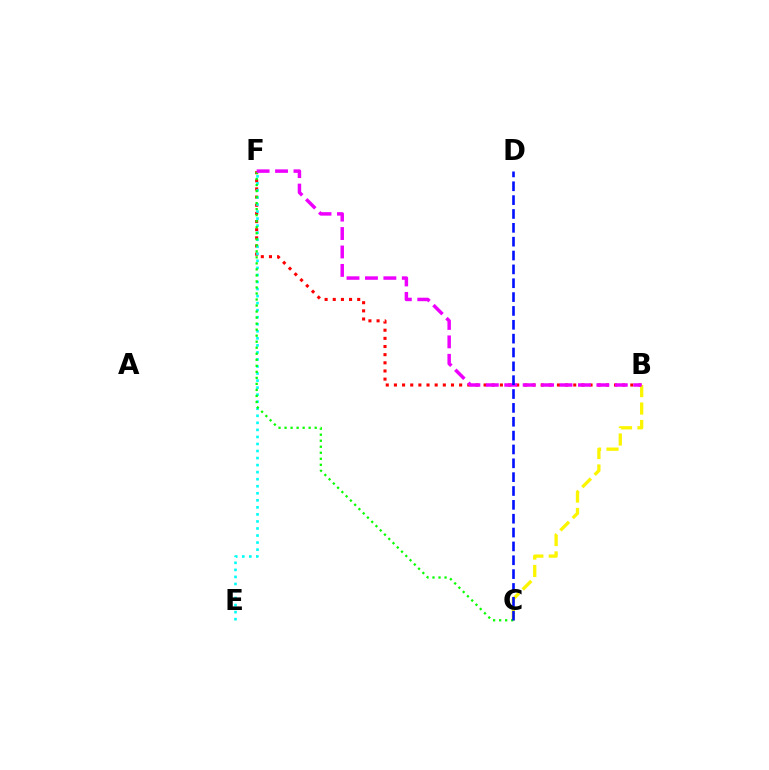{('B', 'F'): [{'color': '#ff0000', 'line_style': 'dotted', 'thickness': 2.21}, {'color': '#ee00ff', 'line_style': 'dashed', 'thickness': 2.5}], ('E', 'F'): [{'color': '#00fff6', 'line_style': 'dotted', 'thickness': 1.91}], ('B', 'C'): [{'color': '#fcf500', 'line_style': 'dashed', 'thickness': 2.37}], ('C', 'F'): [{'color': '#08ff00', 'line_style': 'dotted', 'thickness': 1.64}], ('C', 'D'): [{'color': '#0010ff', 'line_style': 'dashed', 'thickness': 1.88}]}